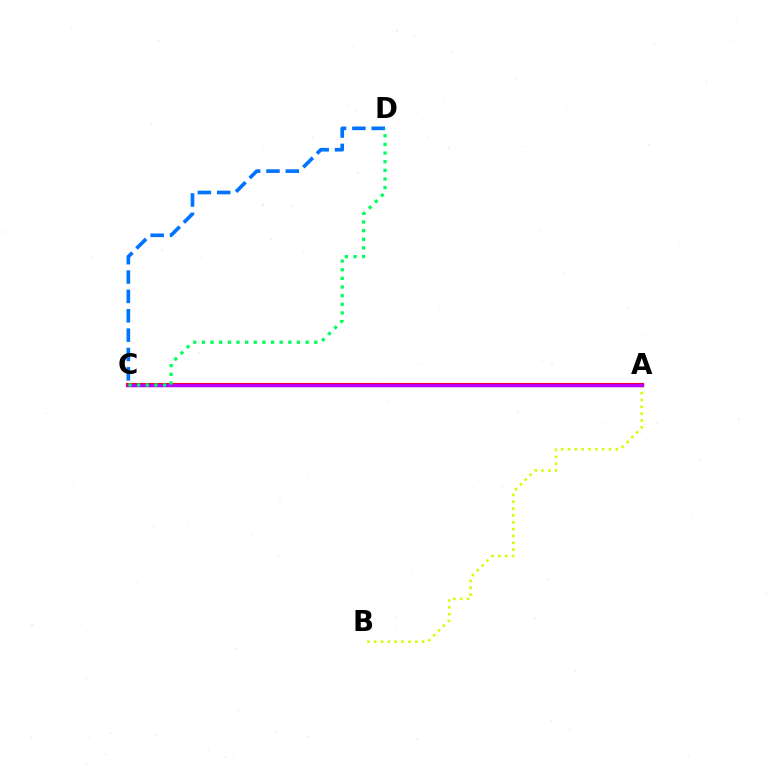{('C', 'D'): [{'color': '#0074ff', 'line_style': 'dashed', 'thickness': 2.63}, {'color': '#00ff5c', 'line_style': 'dotted', 'thickness': 2.35}], ('A', 'B'): [{'color': '#d1ff00', 'line_style': 'dotted', 'thickness': 1.86}], ('A', 'C'): [{'color': '#ff0000', 'line_style': 'solid', 'thickness': 2.96}, {'color': '#b900ff', 'line_style': 'solid', 'thickness': 2.48}]}